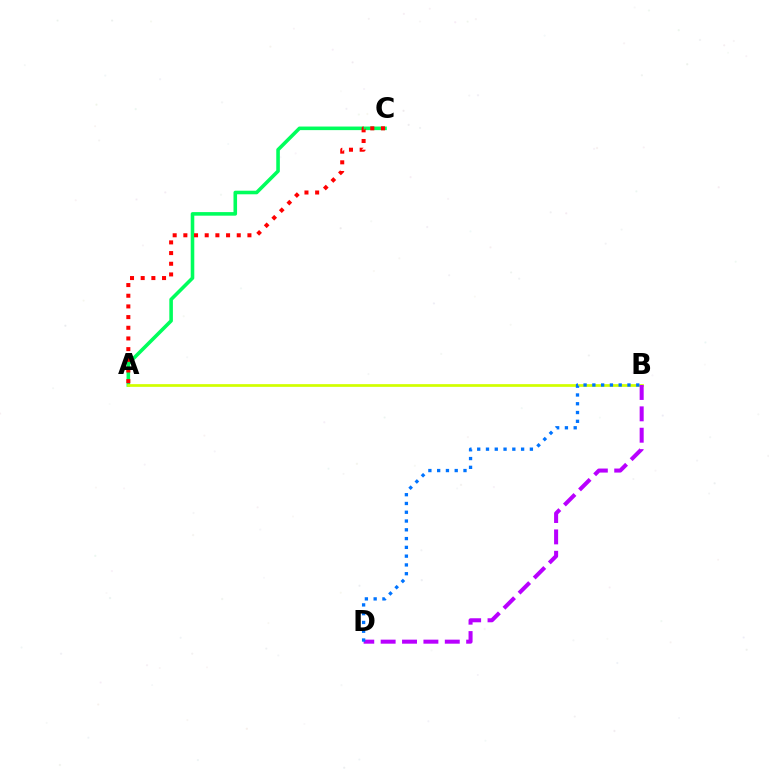{('A', 'C'): [{'color': '#00ff5c', 'line_style': 'solid', 'thickness': 2.58}, {'color': '#ff0000', 'line_style': 'dotted', 'thickness': 2.9}], ('A', 'B'): [{'color': '#d1ff00', 'line_style': 'solid', 'thickness': 1.96}], ('B', 'D'): [{'color': '#b900ff', 'line_style': 'dashed', 'thickness': 2.9}, {'color': '#0074ff', 'line_style': 'dotted', 'thickness': 2.38}]}